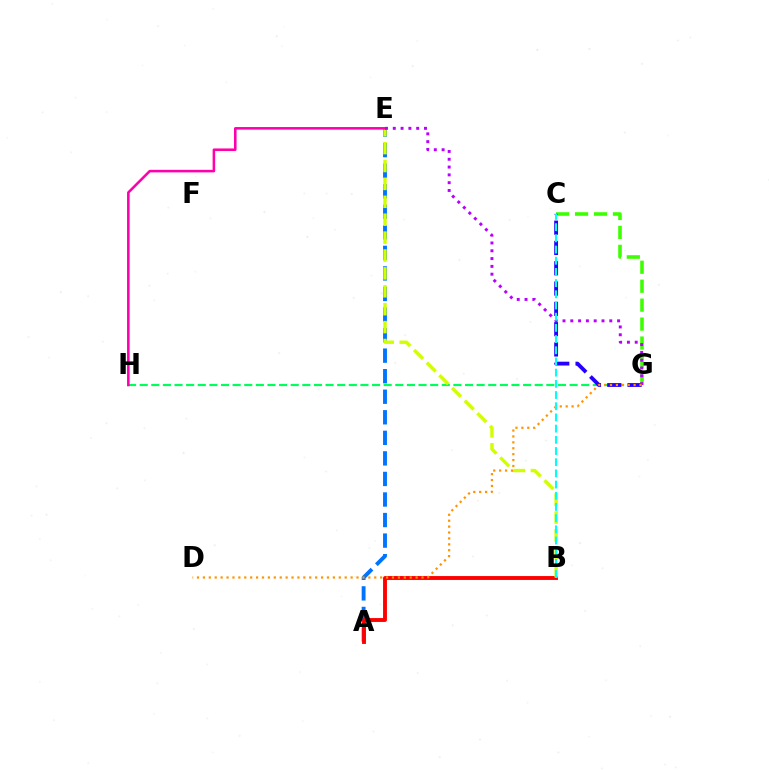{('A', 'E'): [{'color': '#0074ff', 'line_style': 'dashed', 'thickness': 2.79}], ('C', 'G'): [{'color': '#3dff00', 'line_style': 'dashed', 'thickness': 2.57}, {'color': '#2500ff', 'line_style': 'dashed', 'thickness': 2.76}], ('G', 'H'): [{'color': '#00ff5c', 'line_style': 'dashed', 'thickness': 1.58}], ('A', 'B'): [{'color': '#ff0000', 'line_style': 'solid', 'thickness': 2.8}], ('B', 'E'): [{'color': '#d1ff00', 'line_style': 'dashed', 'thickness': 2.43}], ('E', 'H'): [{'color': '#ff00ac', 'line_style': 'solid', 'thickness': 1.84}], ('E', 'G'): [{'color': '#b900ff', 'line_style': 'dotted', 'thickness': 2.12}], ('D', 'G'): [{'color': '#ff9400', 'line_style': 'dotted', 'thickness': 1.61}], ('B', 'C'): [{'color': '#00fff6', 'line_style': 'dashed', 'thickness': 1.52}]}